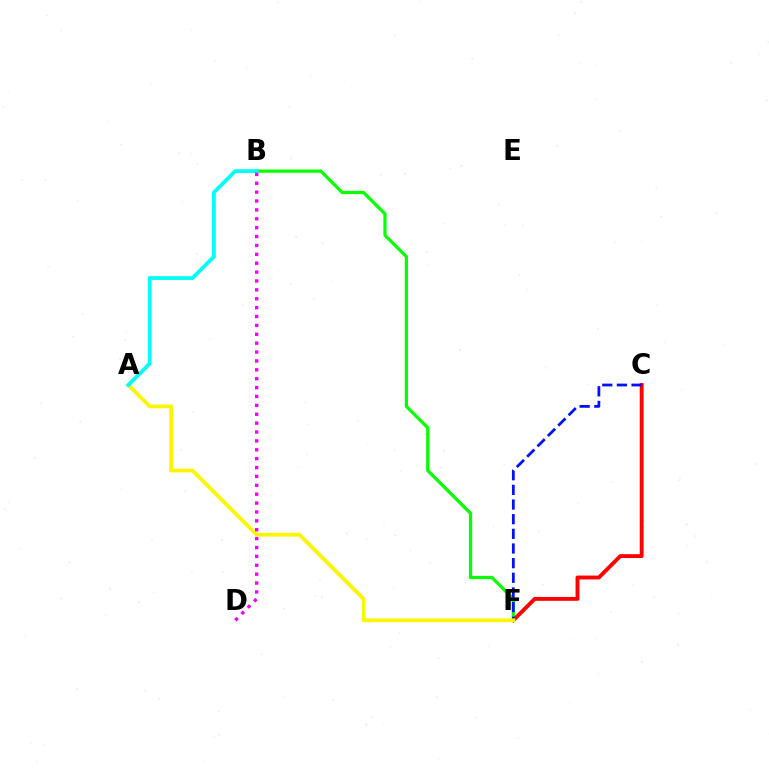{('B', 'F'): [{'color': '#08ff00', 'line_style': 'solid', 'thickness': 2.33}], ('C', 'F'): [{'color': '#ff0000', 'line_style': 'solid', 'thickness': 2.79}, {'color': '#0010ff', 'line_style': 'dashed', 'thickness': 1.99}], ('A', 'F'): [{'color': '#fcf500', 'line_style': 'solid', 'thickness': 2.71}], ('A', 'B'): [{'color': '#00fff6', 'line_style': 'solid', 'thickness': 2.73}], ('B', 'D'): [{'color': '#ee00ff', 'line_style': 'dotted', 'thickness': 2.41}]}